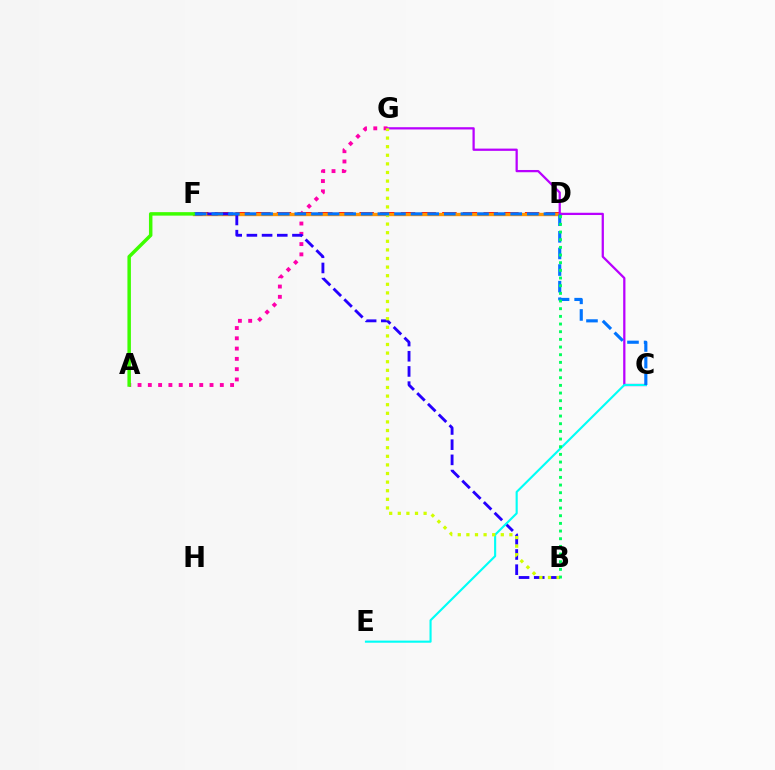{('A', 'G'): [{'color': '#ff00ac', 'line_style': 'dotted', 'thickness': 2.79}], ('D', 'F'): [{'color': '#ff0000', 'line_style': 'dashed', 'thickness': 2.81}, {'color': '#ff9400', 'line_style': 'solid', 'thickness': 2.42}], ('B', 'F'): [{'color': '#2500ff', 'line_style': 'dashed', 'thickness': 2.06}], ('A', 'F'): [{'color': '#3dff00', 'line_style': 'solid', 'thickness': 2.51}], ('C', 'G'): [{'color': '#b900ff', 'line_style': 'solid', 'thickness': 1.62}], ('C', 'E'): [{'color': '#00fff6', 'line_style': 'solid', 'thickness': 1.53}], ('B', 'G'): [{'color': '#d1ff00', 'line_style': 'dotted', 'thickness': 2.34}], ('C', 'F'): [{'color': '#0074ff', 'line_style': 'dashed', 'thickness': 2.26}], ('B', 'D'): [{'color': '#00ff5c', 'line_style': 'dotted', 'thickness': 2.08}]}